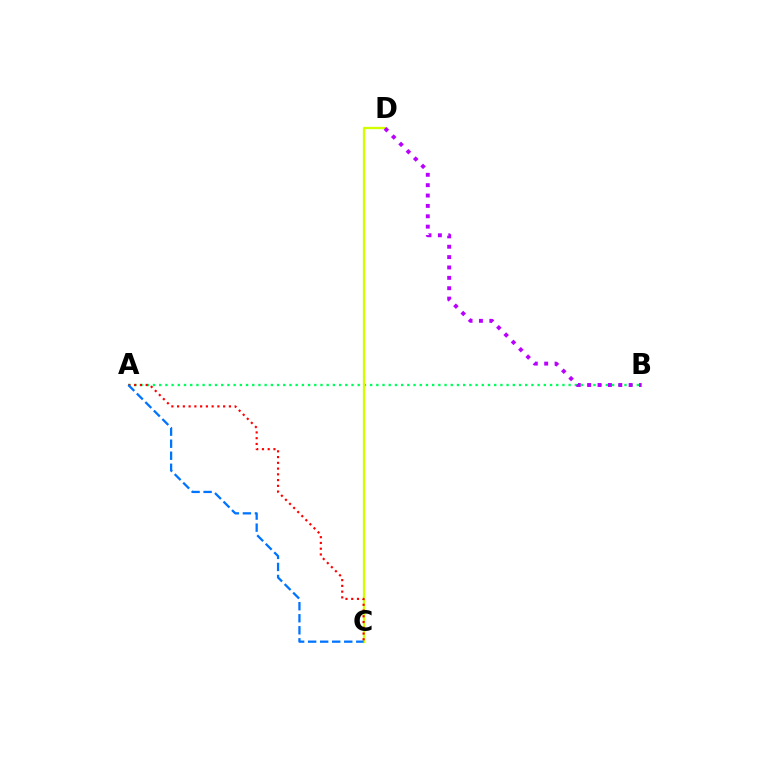{('A', 'B'): [{'color': '#00ff5c', 'line_style': 'dotted', 'thickness': 1.69}], ('C', 'D'): [{'color': '#d1ff00', 'line_style': 'solid', 'thickness': 1.66}], ('A', 'C'): [{'color': '#ff0000', 'line_style': 'dotted', 'thickness': 1.56}, {'color': '#0074ff', 'line_style': 'dashed', 'thickness': 1.64}], ('B', 'D'): [{'color': '#b900ff', 'line_style': 'dotted', 'thickness': 2.82}]}